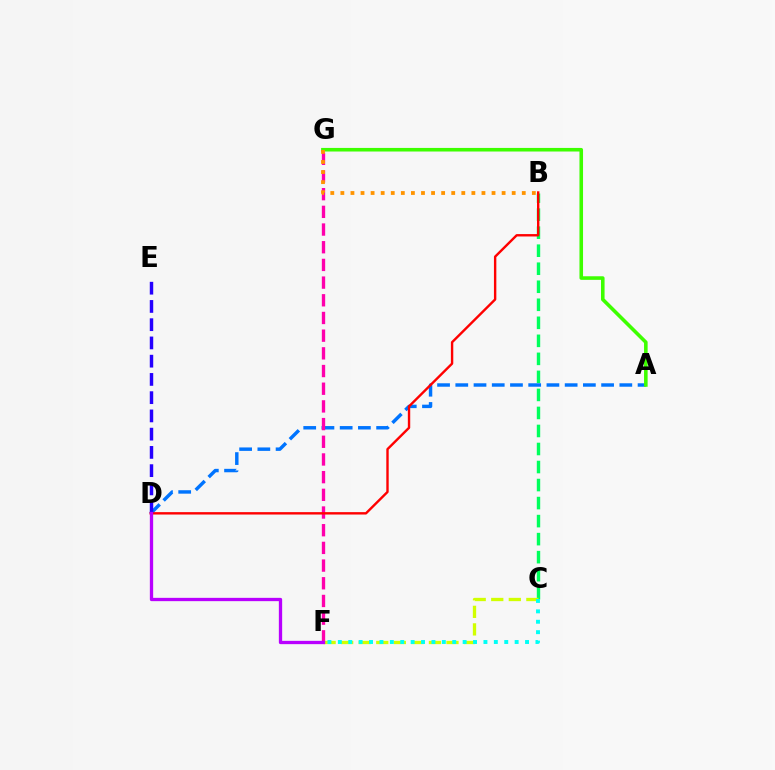{('B', 'C'): [{'color': '#00ff5c', 'line_style': 'dashed', 'thickness': 2.45}], ('A', 'D'): [{'color': '#0074ff', 'line_style': 'dashed', 'thickness': 2.48}], ('F', 'G'): [{'color': '#ff00ac', 'line_style': 'dashed', 'thickness': 2.4}], ('C', 'F'): [{'color': '#d1ff00', 'line_style': 'dashed', 'thickness': 2.38}, {'color': '#00fff6', 'line_style': 'dotted', 'thickness': 2.83}], ('B', 'D'): [{'color': '#ff0000', 'line_style': 'solid', 'thickness': 1.72}], ('A', 'G'): [{'color': '#3dff00', 'line_style': 'solid', 'thickness': 2.58}], ('D', 'E'): [{'color': '#2500ff', 'line_style': 'dashed', 'thickness': 2.48}], ('B', 'G'): [{'color': '#ff9400', 'line_style': 'dotted', 'thickness': 2.74}], ('D', 'F'): [{'color': '#b900ff', 'line_style': 'solid', 'thickness': 2.38}]}